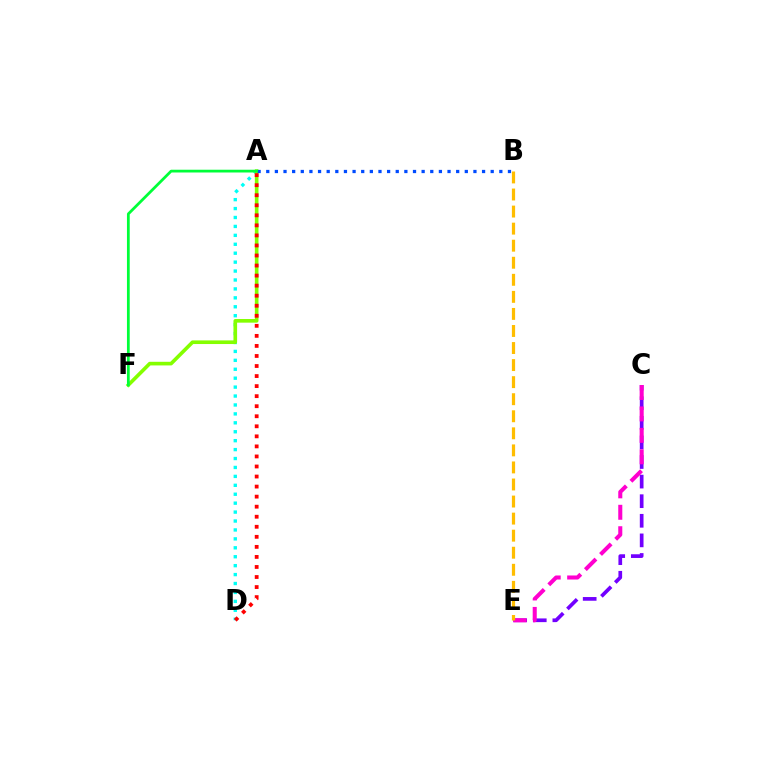{('C', 'E'): [{'color': '#7200ff', 'line_style': 'dashed', 'thickness': 2.66}, {'color': '#ff00cf', 'line_style': 'dashed', 'thickness': 2.91}], ('B', 'E'): [{'color': '#ffbd00', 'line_style': 'dashed', 'thickness': 2.32}], ('A', 'D'): [{'color': '#00fff6', 'line_style': 'dotted', 'thickness': 2.43}, {'color': '#ff0000', 'line_style': 'dotted', 'thickness': 2.73}], ('A', 'F'): [{'color': '#84ff00', 'line_style': 'solid', 'thickness': 2.62}, {'color': '#00ff39', 'line_style': 'solid', 'thickness': 1.99}], ('A', 'B'): [{'color': '#004bff', 'line_style': 'dotted', 'thickness': 2.35}]}